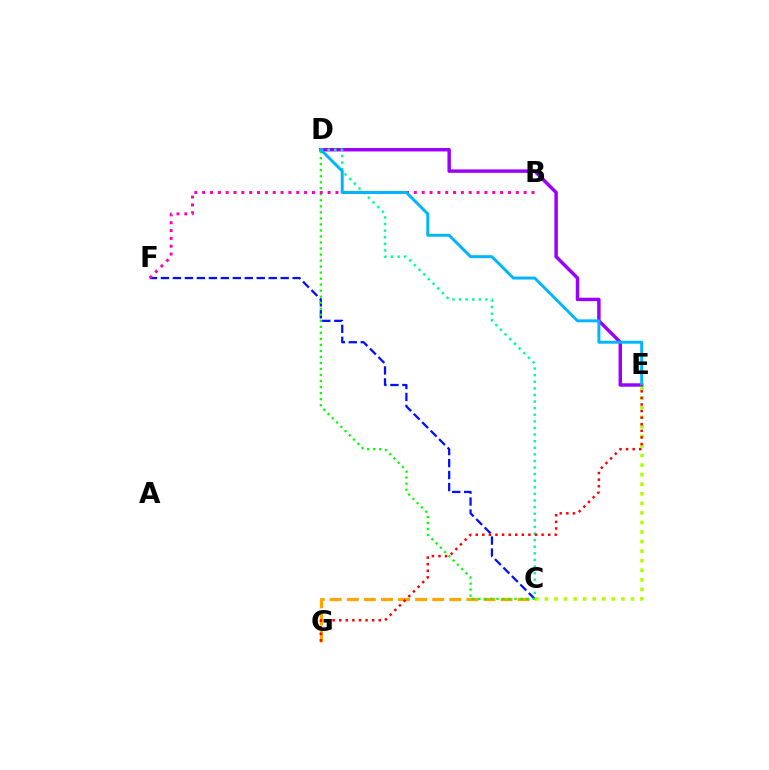{('C', 'G'): [{'color': '#ffa500', 'line_style': 'dashed', 'thickness': 2.32}], ('D', 'E'): [{'color': '#9b00ff', 'line_style': 'solid', 'thickness': 2.49}, {'color': '#00b5ff', 'line_style': 'solid', 'thickness': 2.12}], ('C', 'F'): [{'color': '#0010ff', 'line_style': 'dashed', 'thickness': 1.63}], ('C', 'D'): [{'color': '#00ff9d', 'line_style': 'dotted', 'thickness': 1.79}, {'color': '#08ff00', 'line_style': 'dotted', 'thickness': 1.64}], ('B', 'F'): [{'color': '#ff00bd', 'line_style': 'dotted', 'thickness': 2.13}], ('C', 'E'): [{'color': '#b3ff00', 'line_style': 'dotted', 'thickness': 2.6}], ('E', 'G'): [{'color': '#ff0000', 'line_style': 'dotted', 'thickness': 1.79}]}